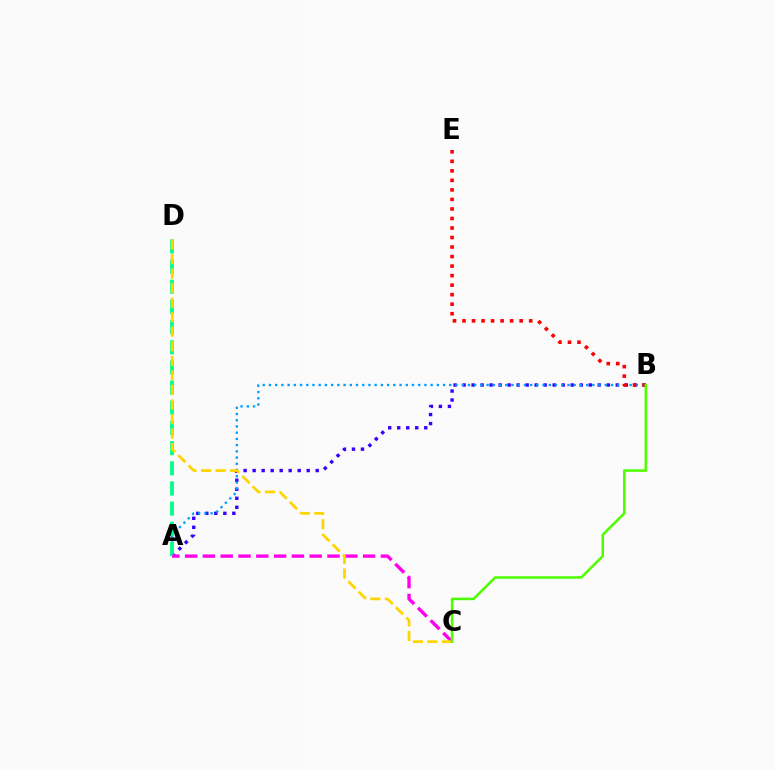{('A', 'B'): [{'color': '#3700ff', 'line_style': 'dotted', 'thickness': 2.45}, {'color': '#009eff', 'line_style': 'dotted', 'thickness': 1.69}], ('A', 'D'): [{'color': '#00ff86', 'line_style': 'dashed', 'thickness': 2.74}], ('A', 'C'): [{'color': '#ff00ed', 'line_style': 'dashed', 'thickness': 2.42}], ('C', 'D'): [{'color': '#ffd500', 'line_style': 'dashed', 'thickness': 1.98}], ('B', 'E'): [{'color': '#ff0000', 'line_style': 'dotted', 'thickness': 2.59}], ('B', 'C'): [{'color': '#4fff00', 'line_style': 'solid', 'thickness': 1.85}]}